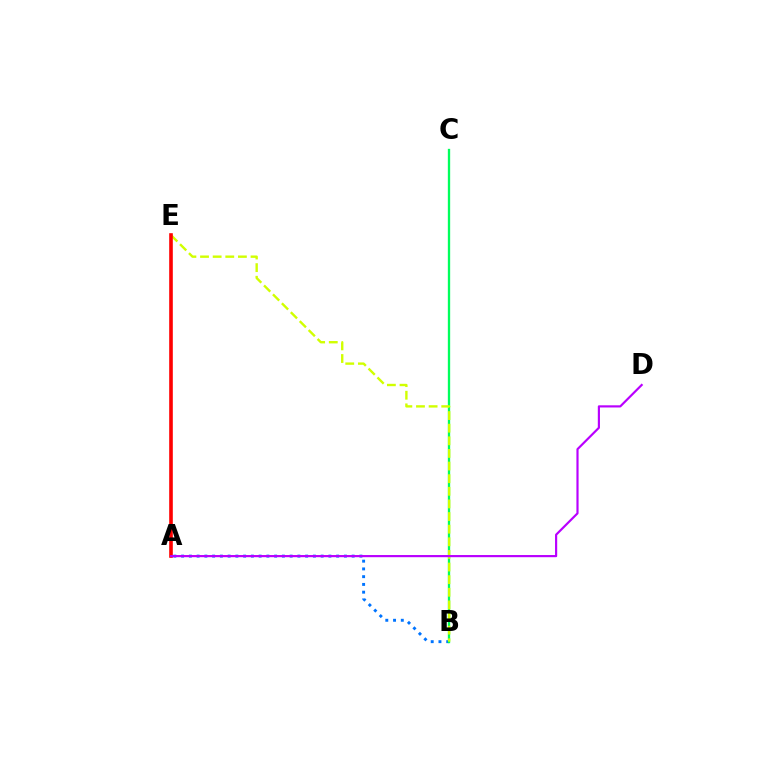{('A', 'B'): [{'color': '#0074ff', 'line_style': 'dotted', 'thickness': 2.11}], ('B', 'C'): [{'color': '#00ff5c', 'line_style': 'solid', 'thickness': 1.68}], ('B', 'E'): [{'color': '#d1ff00', 'line_style': 'dashed', 'thickness': 1.71}], ('A', 'E'): [{'color': '#ff0000', 'line_style': 'solid', 'thickness': 2.6}], ('A', 'D'): [{'color': '#b900ff', 'line_style': 'solid', 'thickness': 1.56}]}